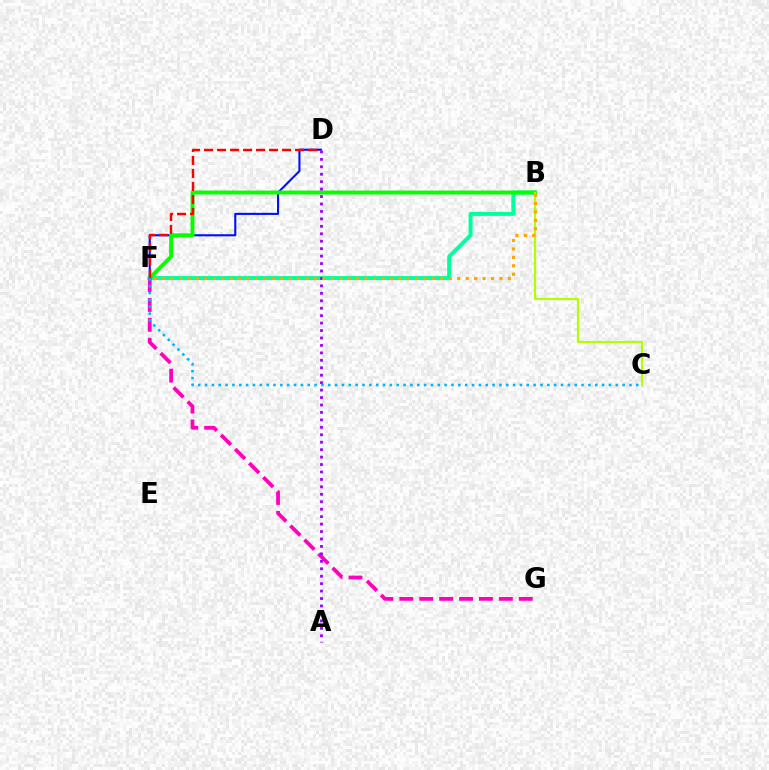{('D', 'F'): [{'color': '#0010ff', 'line_style': 'solid', 'thickness': 1.51}, {'color': '#ff0000', 'line_style': 'dashed', 'thickness': 1.77}], ('B', 'F'): [{'color': '#00ff9d', 'line_style': 'solid', 'thickness': 2.87}, {'color': '#08ff00', 'line_style': 'solid', 'thickness': 2.83}, {'color': '#ffa500', 'line_style': 'dotted', 'thickness': 2.29}], ('B', 'C'): [{'color': '#b3ff00', 'line_style': 'solid', 'thickness': 1.56}], ('F', 'G'): [{'color': '#ff00bd', 'line_style': 'dashed', 'thickness': 2.7}], ('A', 'D'): [{'color': '#9b00ff', 'line_style': 'dotted', 'thickness': 2.02}], ('C', 'F'): [{'color': '#00b5ff', 'line_style': 'dotted', 'thickness': 1.86}]}